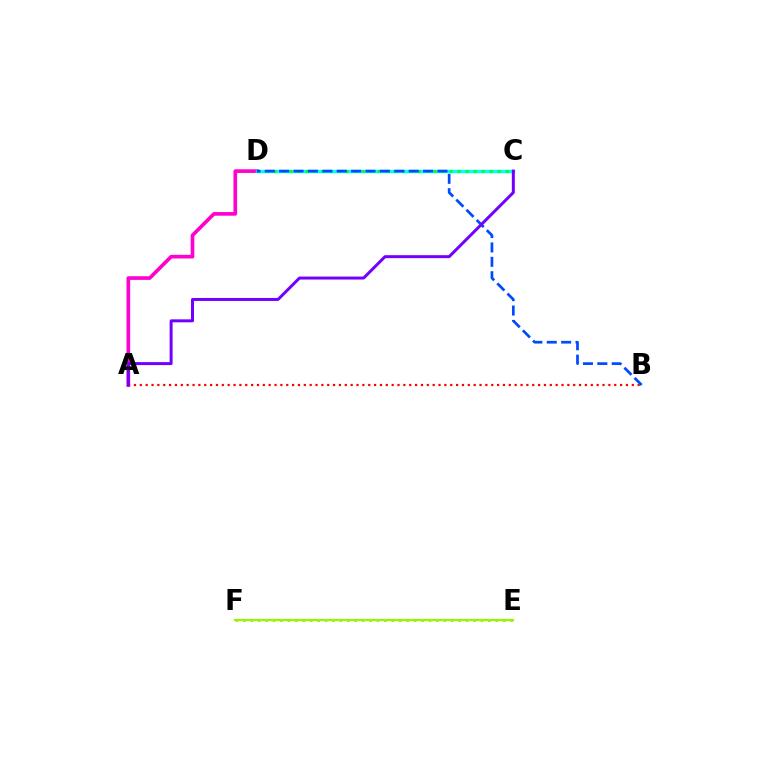{('A', 'D'): [{'color': '#ff00cf', 'line_style': 'solid', 'thickness': 2.64}], ('E', 'F'): [{'color': '#ffbd00', 'line_style': 'dotted', 'thickness': 2.02}, {'color': '#84ff00', 'line_style': 'solid', 'thickness': 1.53}], ('C', 'D'): [{'color': '#00fff6', 'line_style': 'solid', 'thickness': 2.43}, {'color': '#00ff39', 'line_style': 'dotted', 'thickness': 2.17}], ('A', 'B'): [{'color': '#ff0000', 'line_style': 'dotted', 'thickness': 1.59}], ('B', 'D'): [{'color': '#004bff', 'line_style': 'dashed', 'thickness': 1.96}], ('A', 'C'): [{'color': '#7200ff', 'line_style': 'solid', 'thickness': 2.15}]}